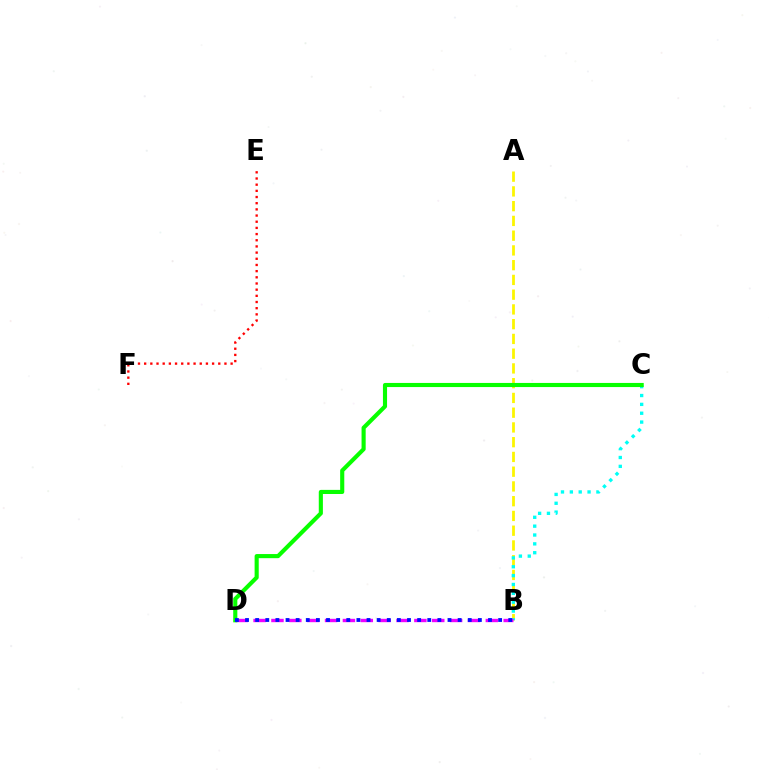{('A', 'B'): [{'color': '#fcf500', 'line_style': 'dashed', 'thickness': 2.0}], ('B', 'C'): [{'color': '#00fff6', 'line_style': 'dotted', 'thickness': 2.41}], ('B', 'D'): [{'color': '#ee00ff', 'line_style': 'dashed', 'thickness': 2.43}, {'color': '#0010ff', 'line_style': 'dotted', 'thickness': 2.75}], ('E', 'F'): [{'color': '#ff0000', 'line_style': 'dotted', 'thickness': 1.68}], ('C', 'D'): [{'color': '#08ff00', 'line_style': 'solid', 'thickness': 2.97}]}